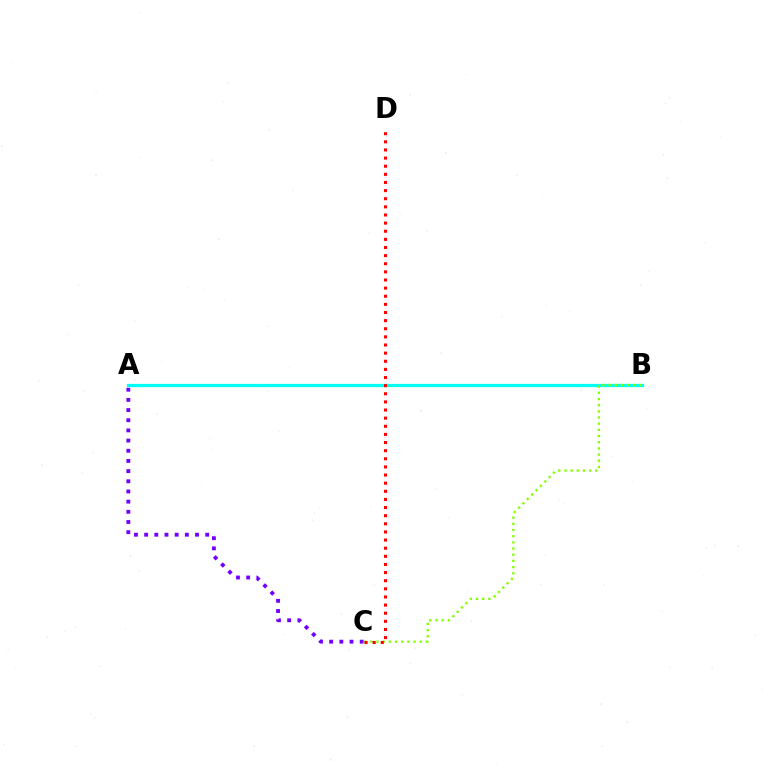{('A', 'B'): [{'color': '#00fff6', 'line_style': 'solid', 'thickness': 2.33}], ('B', 'C'): [{'color': '#84ff00', 'line_style': 'dotted', 'thickness': 1.68}], ('C', 'D'): [{'color': '#ff0000', 'line_style': 'dotted', 'thickness': 2.21}], ('A', 'C'): [{'color': '#7200ff', 'line_style': 'dotted', 'thickness': 2.76}]}